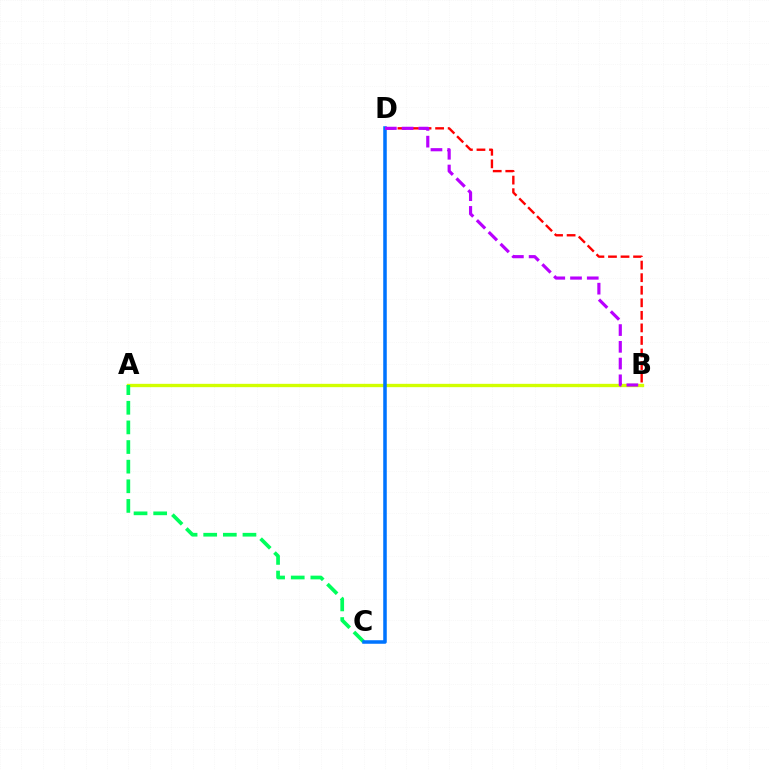{('A', 'B'): [{'color': '#d1ff00', 'line_style': 'solid', 'thickness': 2.41}], ('B', 'D'): [{'color': '#ff0000', 'line_style': 'dashed', 'thickness': 1.71}, {'color': '#b900ff', 'line_style': 'dashed', 'thickness': 2.28}], ('A', 'C'): [{'color': '#00ff5c', 'line_style': 'dashed', 'thickness': 2.67}], ('C', 'D'): [{'color': '#0074ff', 'line_style': 'solid', 'thickness': 2.54}]}